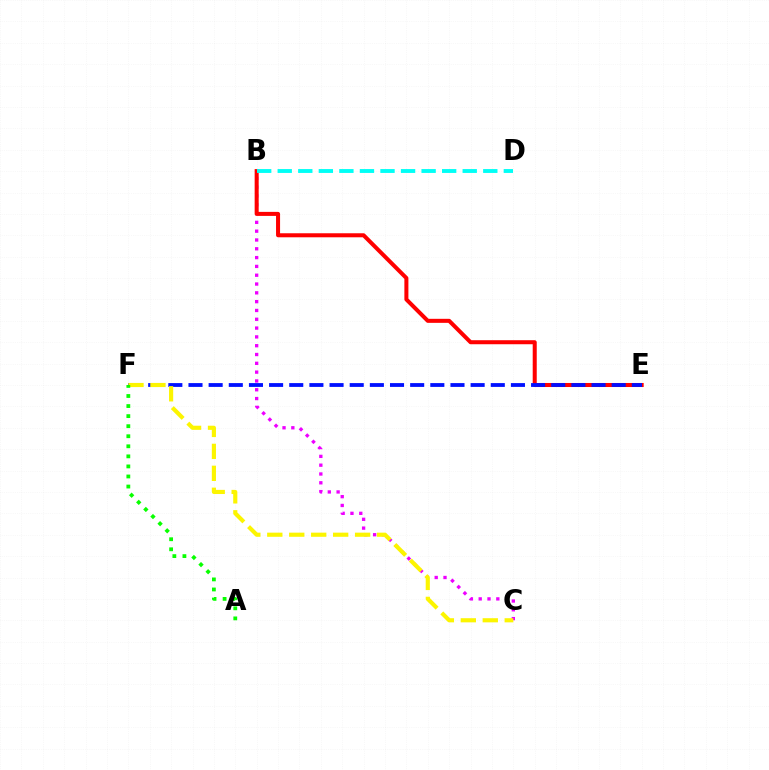{('B', 'C'): [{'color': '#ee00ff', 'line_style': 'dotted', 'thickness': 2.39}], ('B', 'E'): [{'color': '#ff0000', 'line_style': 'solid', 'thickness': 2.9}], ('E', 'F'): [{'color': '#0010ff', 'line_style': 'dashed', 'thickness': 2.74}], ('C', 'F'): [{'color': '#fcf500', 'line_style': 'dashed', 'thickness': 2.98}], ('B', 'D'): [{'color': '#00fff6', 'line_style': 'dashed', 'thickness': 2.79}], ('A', 'F'): [{'color': '#08ff00', 'line_style': 'dotted', 'thickness': 2.73}]}